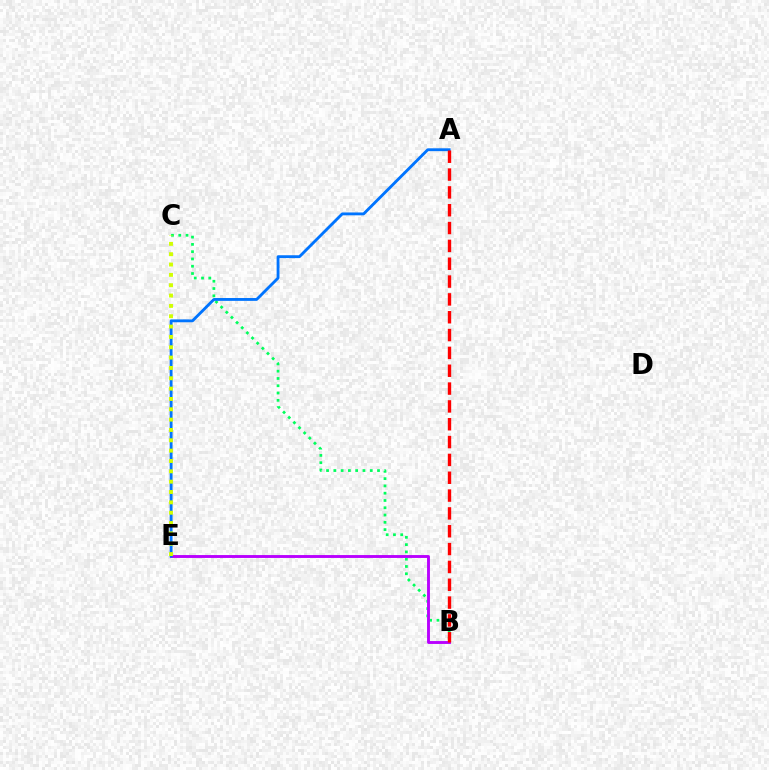{('B', 'C'): [{'color': '#00ff5c', 'line_style': 'dotted', 'thickness': 1.98}], ('B', 'E'): [{'color': '#b900ff', 'line_style': 'solid', 'thickness': 2.08}], ('A', 'E'): [{'color': '#0074ff', 'line_style': 'solid', 'thickness': 2.05}], ('C', 'E'): [{'color': '#d1ff00', 'line_style': 'dotted', 'thickness': 2.81}], ('A', 'B'): [{'color': '#ff0000', 'line_style': 'dashed', 'thickness': 2.42}]}